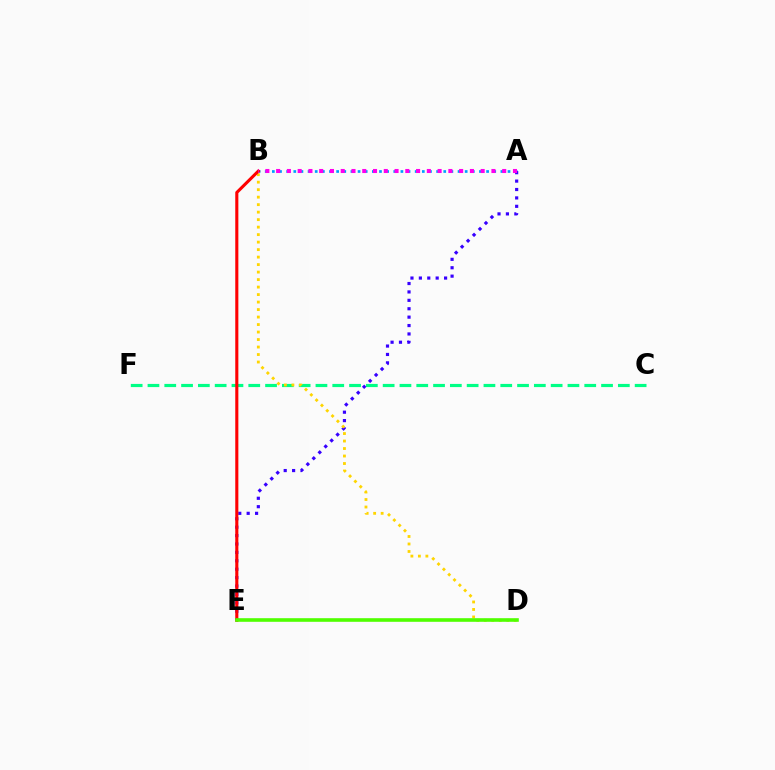{('C', 'F'): [{'color': '#00ff86', 'line_style': 'dashed', 'thickness': 2.28}], ('A', 'B'): [{'color': '#009eff', 'line_style': 'dotted', 'thickness': 1.94}, {'color': '#ff00ed', 'line_style': 'dotted', 'thickness': 2.92}], ('A', 'E'): [{'color': '#3700ff', 'line_style': 'dotted', 'thickness': 2.28}], ('B', 'D'): [{'color': '#ffd500', 'line_style': 'dotted', 'thickness': 2.04}], ('B', 'E'): [{'color': '#ff0000', 'line_style': 'solid', 'thickness': 2.23}], ('D', 'E'): [{'color': '#4fff00', 'line_style': 'solid', 'thickness': 2.6}]}